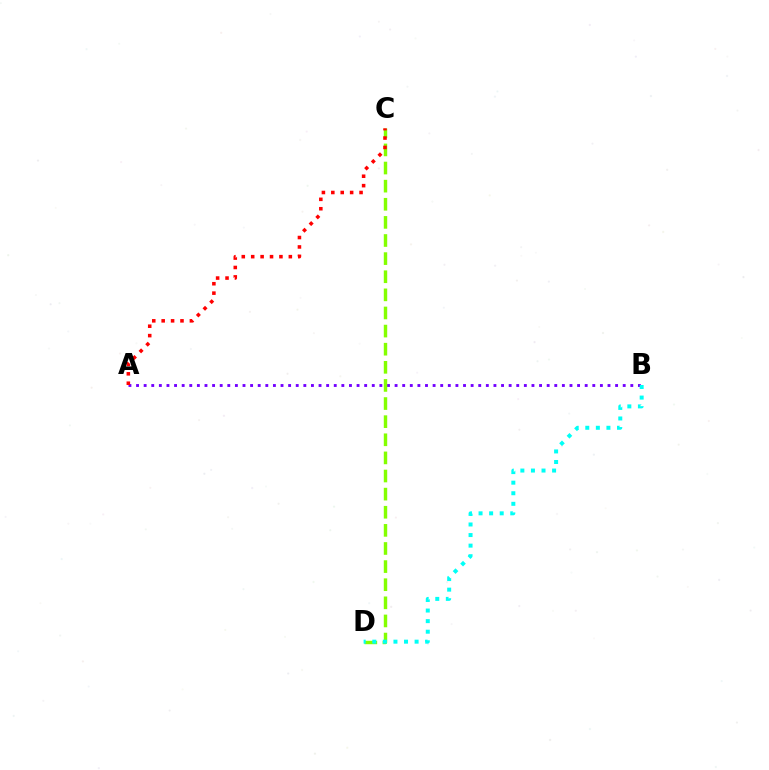{('A', 'B'): [{'color': '#7200ff', 'line_style': 'dotted', 'thickness': 2.07}], ('C', 'D'): [{'color': '#84ff00', 'line_style': 'dashed', 'thickness': 2.46}], ('A', 'C'): [{'color': '#ff0000', 'line_style': 'dotted', 'thickness': 2.56}], ('B', 'D'): [{'color': '#00fff6', 'line_style': 'dotted', 'thickness': 2.87}]}